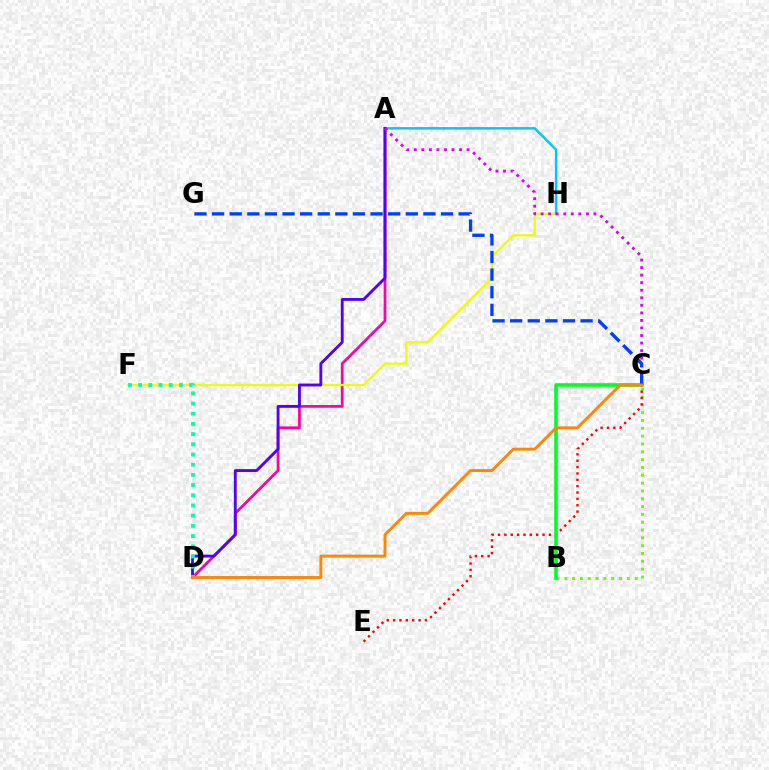{('A', 'D'): [{'color': '#ff00a0', 'line_style': 'solid', 'thickness': 1.96}, {'color': '#4f00ff', 'line_style': 'solid', 'thickness': 2.05}], ('B', 'C'): [{'color': '#66ff00', 'line_style': 'dotted', 'thickness': 2.13}, {'color': '#00ff27', 'line_style': 'solid', 'thickness': 2.61}], ('F', 'H'): [{'color': '#eeff00', 'line_style': 'solid', 'thickness': 1.67}], ('A', 'H'): [{'color': '#00c7ff', 'line_style': 'solid', 'thickness': 1.78}], ('C', 'E'): [{'color': '#ff0000', 'line_style': 'dotted', 'thickness': 1.73}], ('A', 'C'): [{'color': '#d600ff', 'line_style': 'dotted', 'thickness': 2.05}], ('D', 'F'): [{'color': '#00ffaf', 'line_style': 'dotted', 'thickness': 2.77}], ('C', 'G'): [{'color': '#003fff', 'line_style': 'dashed', 'thickness': 2.39}], ('C', 'D'): [{'color': '#ff8800', 'line_style': 'solid', 'thickness': 2.1}]}